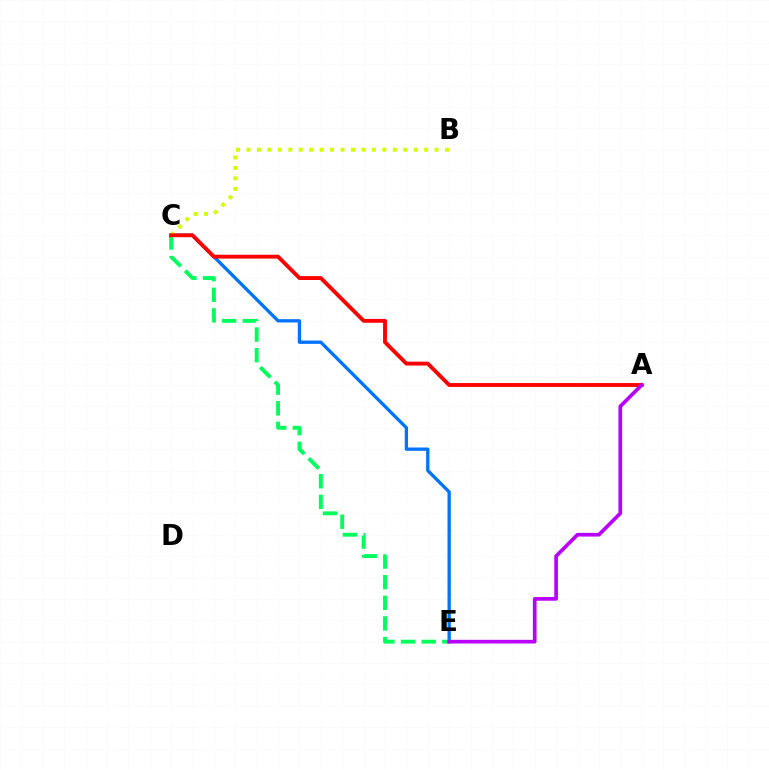{('C', 'E'): [{'color': '#0074ff', 'line_style': 'solid', 'thickness': 2.38}, {'color': '#00ff5c', 'line_style': 'dashed', 'thickness': 2.8}], ('B', 'C'): [{'color': '#d1ff00', 'line_style': 'dotted', 'thickness': 2.84}], ('A', 'C'): [{'color': '#ff0000', 'line_style': 'solid', 'thickness': 2.78}], ('A', 'E'): [{'color': '#b900ff', 'line_style': 'solid', 'thickness': 2.66}]}